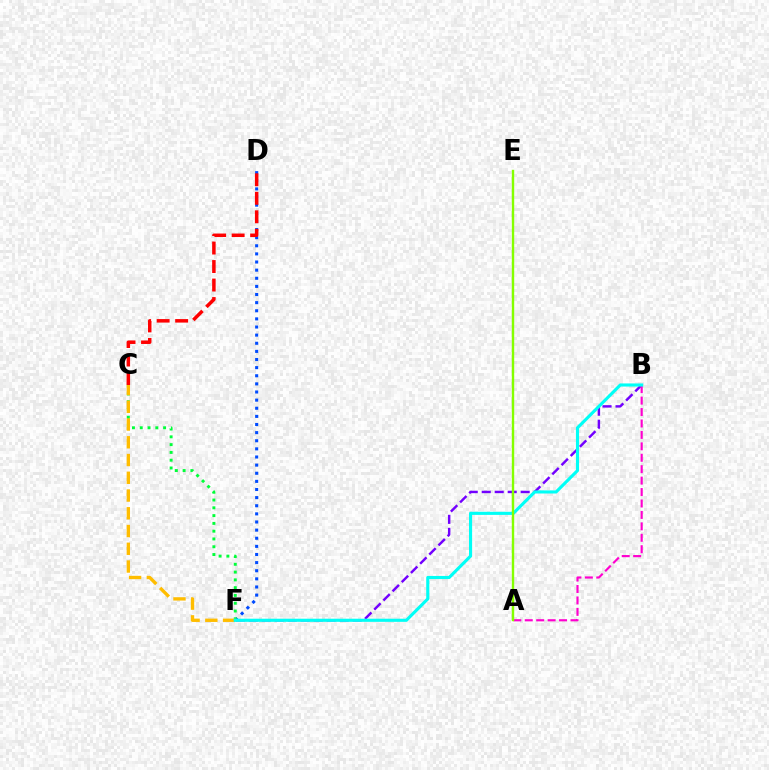{('D', 'F'): [{'color': '#004bff', 'line_style': 'dotted', 'thickness': 2.21}], ('B', 'F'): [{'color': '#7200ff', 'line_style': 'dashed', 'thickness': 1.76}, {'color': '#00fff6', 'line_style': 'solid', 'thickness': 2.24}], ('C', 'F'): [{'color': '#00ff39', 'line_style': 'dotted', 'thickness': 2.12}, {'color': '#ffbd00', 'line_style': 'dashed', 'thickness': 2.41}], ('C', 'D'): [{'color': '#ff0000', 'line_style': 'dashed', 'thickness': 2.51}], ('A', 'B'): [{'color': '#ff00cf', 'line_style': 'dashed', 'thickness': 1.55}], ('A', 'E'): [{'color': '#84ff00', 'line_style': 'solid', 'thickness': 1.73}]}